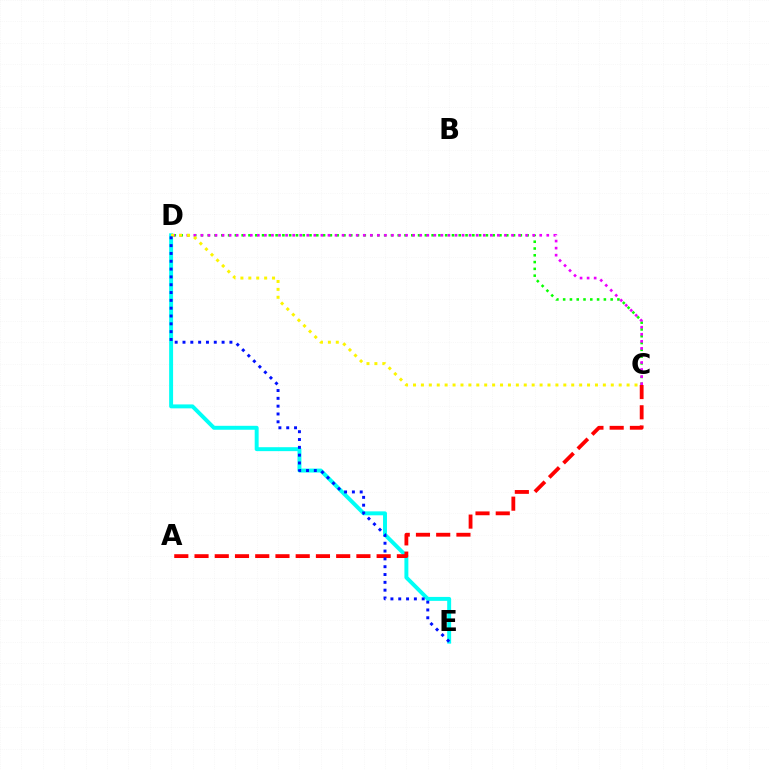{('D', 'E'): [{'color': '#00fff6', 'line_style': 'solid', 'thickness': 2.84}, {'color': '#0010ff', 'line_style': 'dotted', 'thickness': 2.12}], ('C', 'D'): [{'color': '#08ff00', 'line_style': 'dotted', 'thickness': 1.84}, {'color': '#ee00ff', 'line_style': 'dotted', 'thickness': 1.92}, {'color': '#fcf500', 'line_style': 'dotted', 'thickness': 2.15}], ('A', 'C'): [{'color': '#ff0000', 'line_style': 'dashed', 'thickness': 2.75}]}